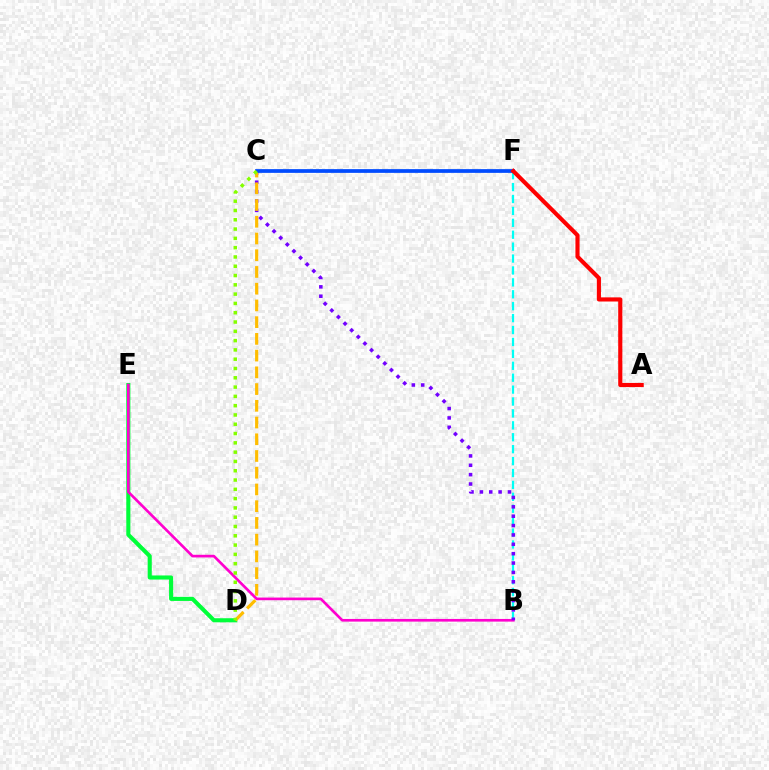{('B', 'F'): [{'color': '#00fff6', 'line_style': 'dashed', 'thickness': 1.62}], ('D', 'E'): [{'color': '#00ff39', 'line_style': 'solid', 'thickness': 2.94}], ('B', 'E'): [{'color': '#ff00cf', 'line_style': 'solid', 'thickness': 1.92}], ('B', 'C'): [{'color': '#7200ff', 'line_style': 'dotted', 'thickness': 2.55}], ('C', 'D'): [{'color': '#ffbd00', 'line_style': 'dashed', 'thickness': 2.27}, {'color': '#84ff00', 'line_style': 'dotted', 'thickness': 2.53}], ('C', 'F'): [{'color': '#004bff', 'line_style': 'solid', 'thickness': 2.69}], ('A', 'F'): [{'color': '#ff0000', 'line_style': 'solid', 'thickness': 2.98}]}